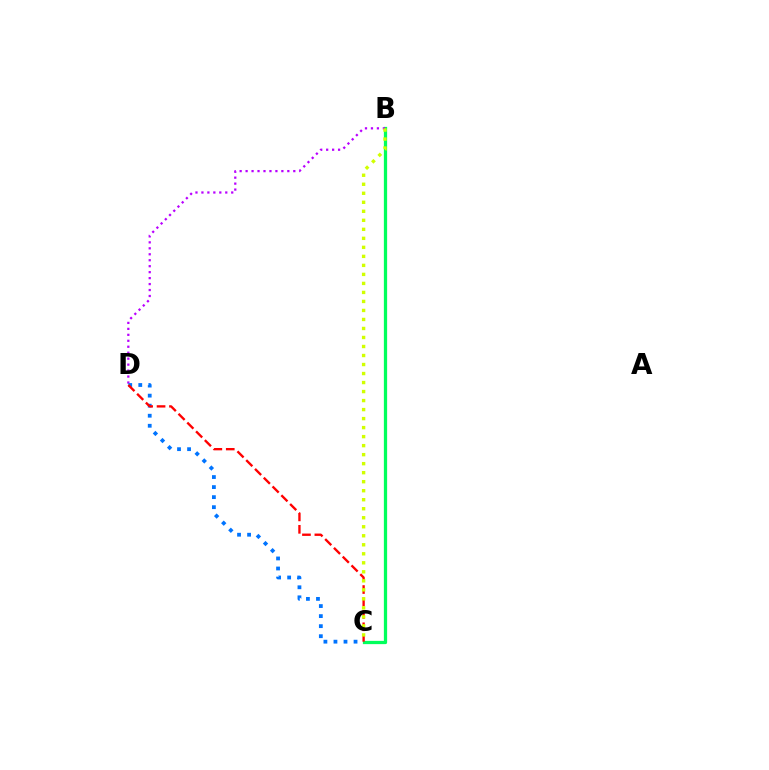{('B', 'C'): [{'color': '#00ff5c', 'line_style': 'solid', 'thickness': 2.35}, {'color': '#d1ff00', 'line_style': 'dotted', 'thickness': 2.45}], ('B', 'D'): [{'color': '#b900ff', 'line_style': 'dotted', 'thickness': 1.62}], ('C', 'D'): [{'color': '#0074ff', 'line_style': 'dotted', 'thickness': 2.73}, {'color': '#ff0000', 'line_style': 'dashed', 'thickness': 1.69}]}